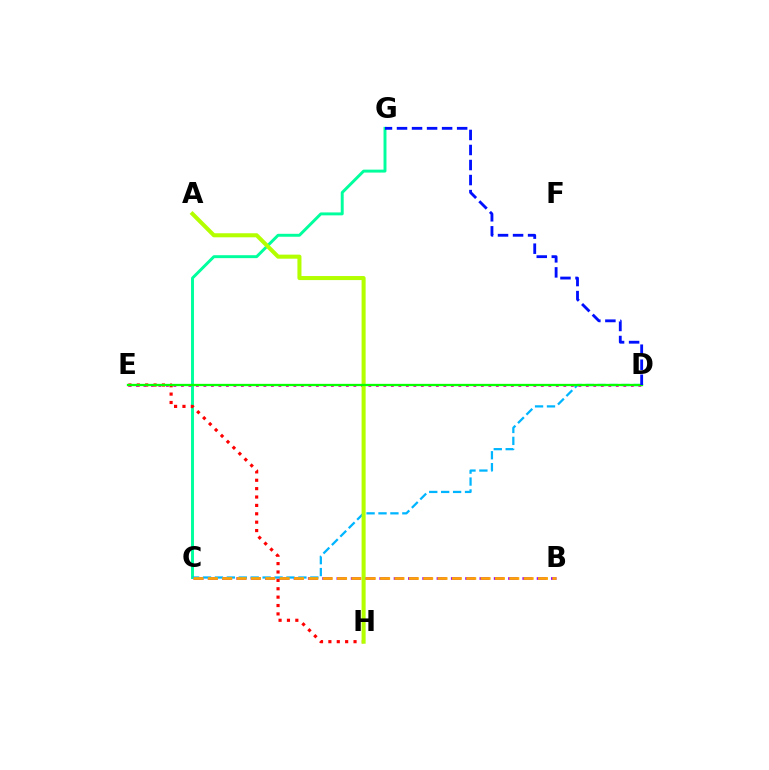{('B', 'C'): [{'color': '#9b00ff', 'line_style': 'dashed', 'thickness': 1.94}, {'color': '#ffa500', 'line_style': 'dashed', 'thickness': 1.95}], ('C', 'G'): [{'color': '#00ff9d', 'line_style': 'solid', 'thickness': 2.11}], ('C', 'D'): [{'color': '#00b5ff', 'line_style': 'dashed', 'thickness': 1.62}], ('E', 'H'): [{'color': '#ff0000', 'line_style': 'dotted', 'thickness': 2.28}], ('D', 'E'): [{'color': '#ff00bd', 'line_style': 'dotted', 'thickness': 2.04}, {'color': '#08ff00', 'line_style': 'solid', 'thickness': 1.65}], ('A', 'H'): [{'color': '#b3ff00', 'line_style': 'solid', 'thickness': 2.92}], ('D', 'G'): [{'color': '#0010ff', 'line_style': 'dashed', 'thickness': 2.04}]}